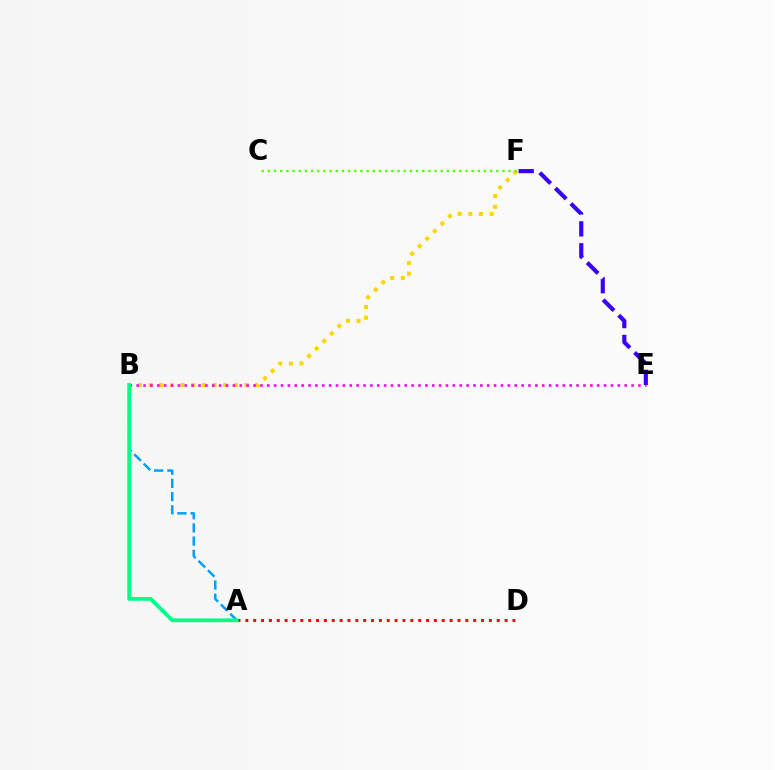{('A', 'B'): [{'color': '#009eff', 'line_style': 'dashed', 'thickness': 1.79}, {'color': '#00ff86', 'line_style': 'solid', 'thickness': 2.71}], ('B', 'F'): [{'color': '#ffd500', 'line_style': 'dotted', 'thickness': 2.89}], ('B', 'E'): [{'color': '#ff00ed', 'line_style': 'dotted', 'thickness': 1.87}], ('A', 'D'): [{'color': '#ff0000', 'line_style': 'dotted', 'thickness': 2.13}], ('E', 'F'): [{'color': '#3700ff', 'line_style': 'dashed', 'thickness': 2.98}], ('C', 'F'): [{'color': '#4fff00', 'line_style': 'dotted', 'thickness': 1.68}]}